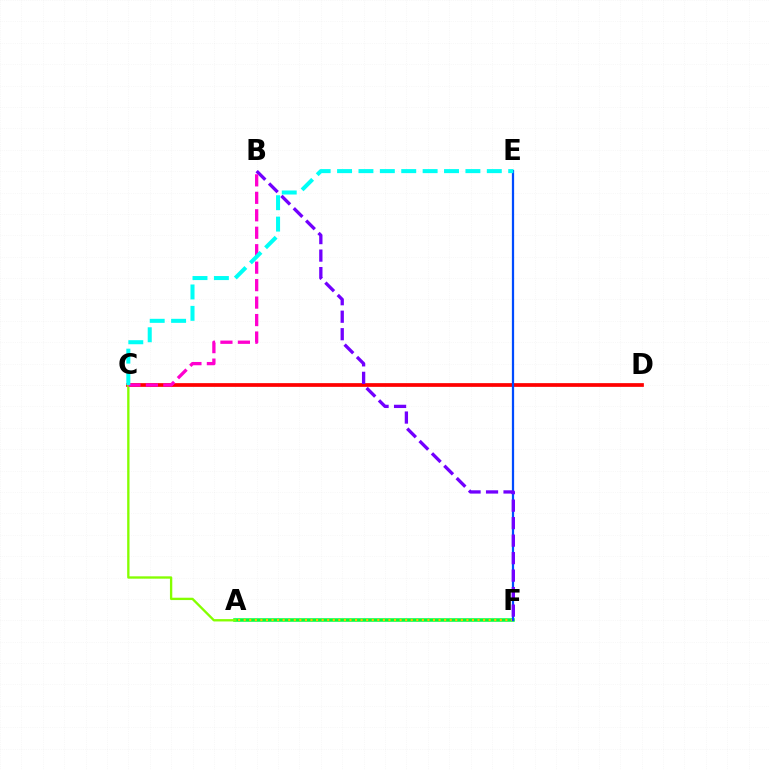{('C', 'D'): [{'color': '#ff0000', 'line_style': 'solid', 'thickness': 2.68}], ('A', 'F'): [{'color': '#00ff39', 'line_style': 'solid', 'thickness': 2.54}, {'color': '#ffbd00', 'line_style': 'dotted', 'thickness': 1.51}], ('E', 'F'): [{'color': '#004bff', 'line_style': 'solid', 'thickness': 1.62}], ('A', 'C'): [{'color': '#84ff00', 'line_style': 'solid', 'thickness': 1.68}], ('B', 'F'): [{'color': '#7200ff', 'line_style': 'dashed', 'thickness': 2.38}], ('B', 'C'): [{'color': '#ff00cf', 'line_style': 'dashed', 'thickness': 2.37}], ('C', 'E'): [{'color': '#00fff6', 'line_style': 'dashed', 'thickness': 2.91}]}